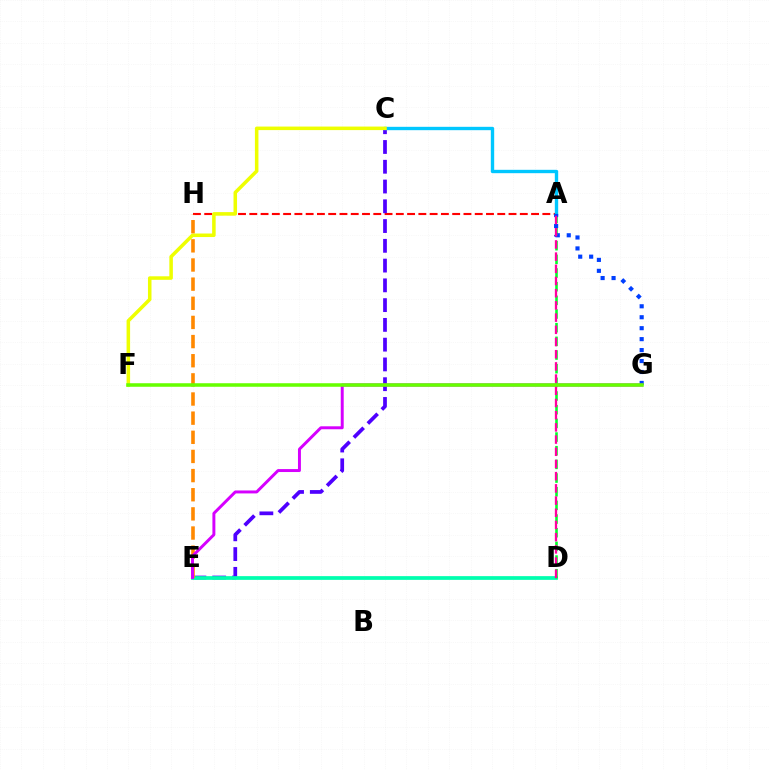{('A', 'H'): [{'color': '#ff0000', 'line_style': 'dashed', 'thickness': 1.53}], ('C', 'E'): [{'color': '#4f00ff', 'line_style': 'dashed', 'thickness': 2.69}], ('A', 'C'): [{'color': '#00c7ff', 'line_style': 'solid', 'thickness': 2.42}], ('D', 'E'): [{'color': '#00ffaf', 'line_style': 'solid', 'thickness': 2.68}], ('A', 'D'): [{'color': '#00ff27', 'line_style': 'dashed', 'thickness': 1.86}, {'color': '#ff00a0', 'line_style': 'dashed', 'thickness': 1.66}], ('C', 'F'): [{'color': '#eeff00', 'line_style': 'solid', 'thickness': 2.54}], ('E', 'H'): [{'color': '#ff8800', 'line_style': 'dashed', 'thickness': 2.6}], ('A', 'G'): [{'color': '#003fff', 'line_style': 'dotted', 'thickness': 2.98}], ('E', 'G'): [{'color': '#d600ff', 'line_style': 'solid', 'thickness': 2.13}], ('F', 'G'): [{'color': '#66ff00', 'line_style': 'solid', 'thickness': 2.55}]}